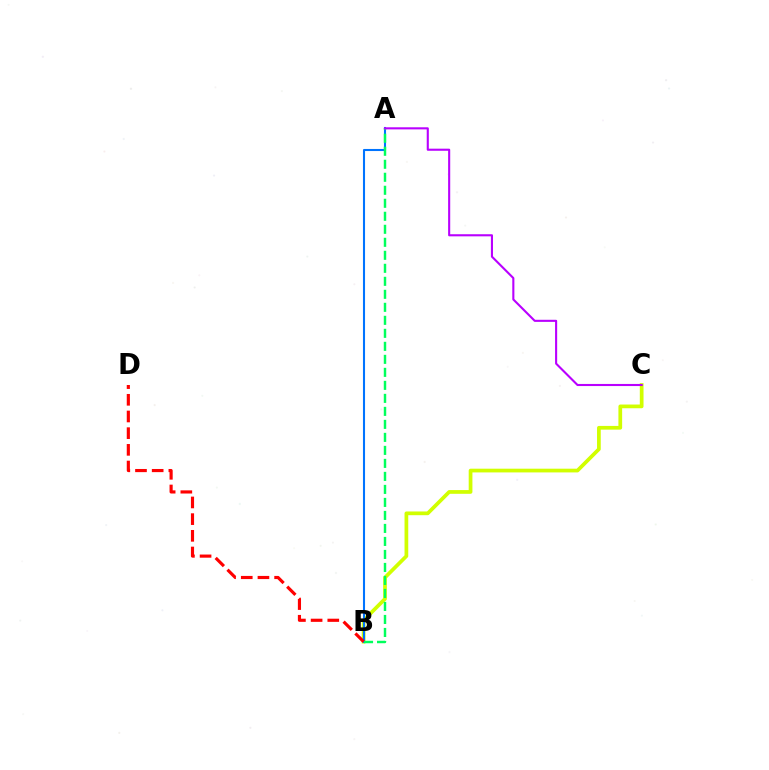{('B', 'C'): [{'color': '#d1ff00', 'line_style': 'solid', 'thickness': 2.68}], ('A', 'B'): [{'color': '#0074ff', 'line_style': 'solid', 'thickness': 1.5}, {'color': '#00ff5c', 'line_style': 'dashed', 'thickness': 1.77}], ('B', 'D'): [{'color': '#ff0000', 'line_style': 'dashed', 'thickness': 2.27}], ('A', 'C'): [{'color': '#b900ff', 'line_style': 'solid', 'thickness': 1.51}]}